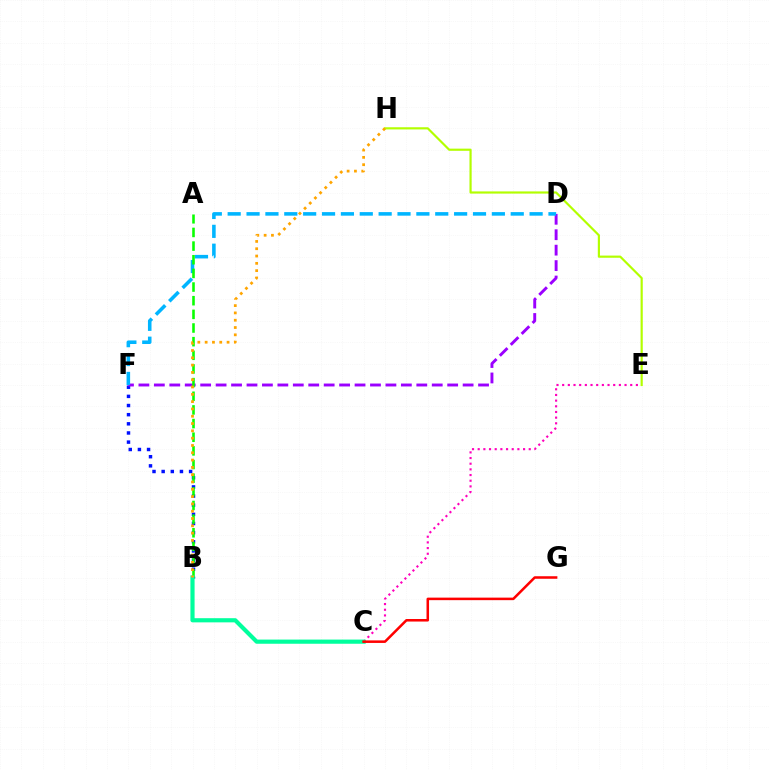{('B', 'F'): [{'color': '#0010ff', 'line_style': 'dotted', 'thickness': 2.49}], ('D', 'F'): [{'color': '#9b00ff', 'line_style': 'dashed', 'thickness': 2.1}, {'color': '#00b5ff', 'line_style': 'dashed', 'thickness': 2.56}], ('C', 'E'): [{'color': '#ff00bd', 'line_style': 'dotted', 'thickness': 1.54}], ('A', 'B'): [{'color': '#08ff00', 'line_style': 'dashed', 'thickness': 1.85}], ('B', 'C'): [{'color': '#00ff9d', 'line_style': 'solid', 'thickness': 3.0}], ('E', 'H'): [{'color': '#b3ff00', 'line_style': 'solid', 'thickness': 1.57}], ('B', 'H'): [{'color': '#ffa500', 'line_style': 'dotted', 'thickness': 1.98}], ('C', 'G'): [{'color': '#ff0000', 'line_style': 'solid', 'thickness': 1.83}]}